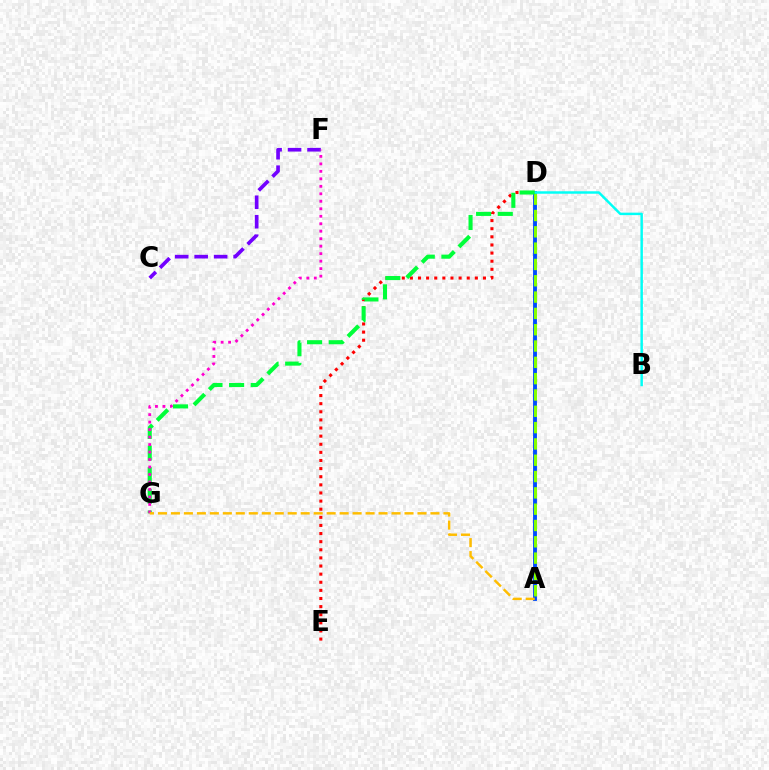{('A', 'D'): [{'color': '#004bff', 'line_style': 'solid', 'thickness': 2.79}, {'color': '#84ff00', 'line_style': 'dashed', 'thickness': 2.22}], ('C', 'F'): [{'color': '#7200ff', 'line_style': 'dashed', 'thickness': 2.65}], ('D', 'E'): [{'color': '#ff0000', 'line_style': 'dotted', 'thickness': 2.21}], ('B', 'D'): [{'color': '#00fff6', 'line_style': 'solid', 'thickness': 1.77}], ('D', 'G'): [{'color': '#00ff39', 'line_style': 'dashed', 'thickness': 2.94}], ('F', 'G'): [{'color': '#ff00cf', 'line_style': 'dotted', 'thickness': 2.03}], ('A', 'G'): [{'color': '#ffbd00', 'line_style': 'dashed', 'thickness': 1.76}]}